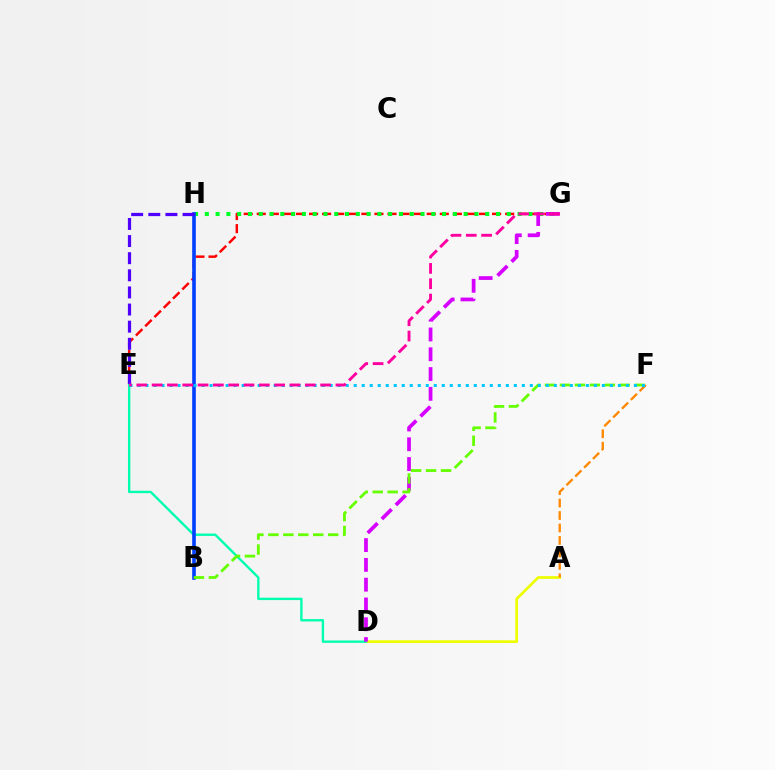{('A', 'D'): [{'color': '#eeff00', 'line_style': 'solid', 'thickness': 1.96}], ('E', 'G'): [{'color': '#ff0000', 'line_style': 'dashed', 'thickness': 1.78}, {'color': '#ff00a0', 'line_style': 'dashed', 'thickness': 2.08}], ('A', 'F'): [{'color': '#ff8800', 'line_style': 'dashed', 'thickness': 1.69}], ('D', 'E'): [{'color': '#00ffaf', 'line_style': 'solid', 'thickness': 1.71}], ('G', 'H'): [{'color': '#00ff27', 'line_style': 'dotted', 'thickness': 2.93}], ('D', 'G'): [{'color': '#d600ff', 'line_style': 'dashed', 'thickness': 2.69}], ('B', 'H'): [{'color': '#003fff', 'line_style': 'solid', 'thickness': 2.61}], ('B', 'F'): [{'color': '#66ff00', 'line_style': 'dashed', 'thickness': 2.03}], ('E', 'F'): [{'color': '#00c7ff', 'line_style': 'dotted', 'thickness': 2.18}], ('E', 'H'): [{'color': '#4f00ff', 'line_style': 'dashed', 'thickness': 2.33}]}